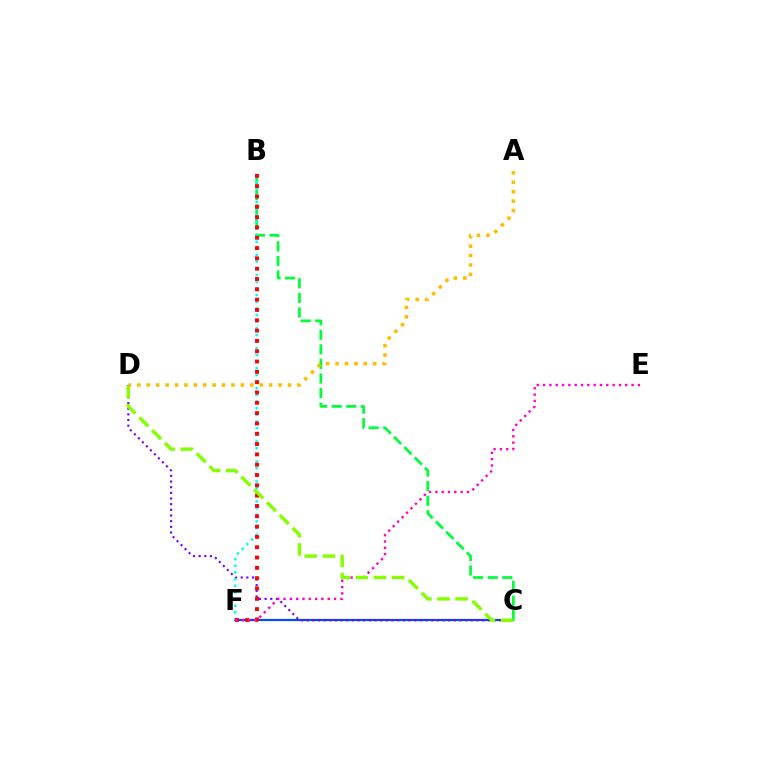{('C', 'F'): [{'color': '#004bff', 'line_style': 'solid', 'thickness': 1.57}], ('B', 'C'): [{'color': '#00ff39', 'line_style': 'dashed', 'thickness': 1.98}], ('C', 'D'): [{'color': '#7200ff', 'line_style': 'dotted', 'thickness': 1.54}, {'color': '#84ff00', 'line_style': 'dashed', 'thickness': 2.46}], ('B', 'F'): [{'color': '#00fff6', 'line_style': 'dotted', 'thickness': 1.81}, {'color': '#ff0000', 'line_style': 'dotted', 'thickness': 2.8}], ('E', 'F'): [{'color': '#ff00cf', 'line_style': 'dotted', 'thickness': 1.72}], ('A', 'D'): [{'color': '#ffbd00', 'line_style': 'dotted', 'thickness': 2.56}]}